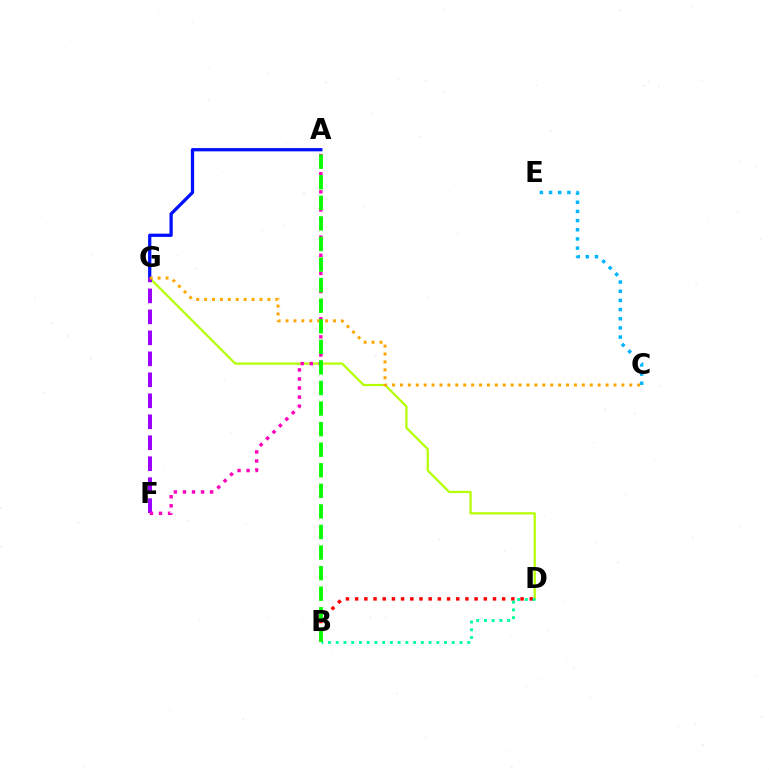{('D', 'G'): [{'color': '#b3ff00', 'line_style': 'solid', 'thickness': 1.59}], ('A', 'G'): [{'color': '#0010ff', 'line_style': 'solid', 'thickness': 2.35}], ('B', 'D'): [{'color': '#ff0000', 'line_style': 'dotted', 'thickness': 2.5}, {'color': '#00ff9d', 'line_style': 'dotted', 'thickness': 2.1}], ('F', 'G'): [{'color': '#9b00ff', 'line_style': 'dashed', 'thickness': 2.85}], ('C', 'E'): [{'color': '#00b5ff', 'line_style': 'dotted', 'thickness': 2.49}], ('A', 'F'): [{'color': '#ff00bd', 'line_style': 'dotted', 'thickness': 2.46}], ('C', 'G'): [{'color': '#ffa500', 'line_style': 'dotted', 'thickness': 2.15}], ('A', 'B'): [{'color': '#08ff00', 'line_style': 'dashed', 'thickness': 2.79}]}